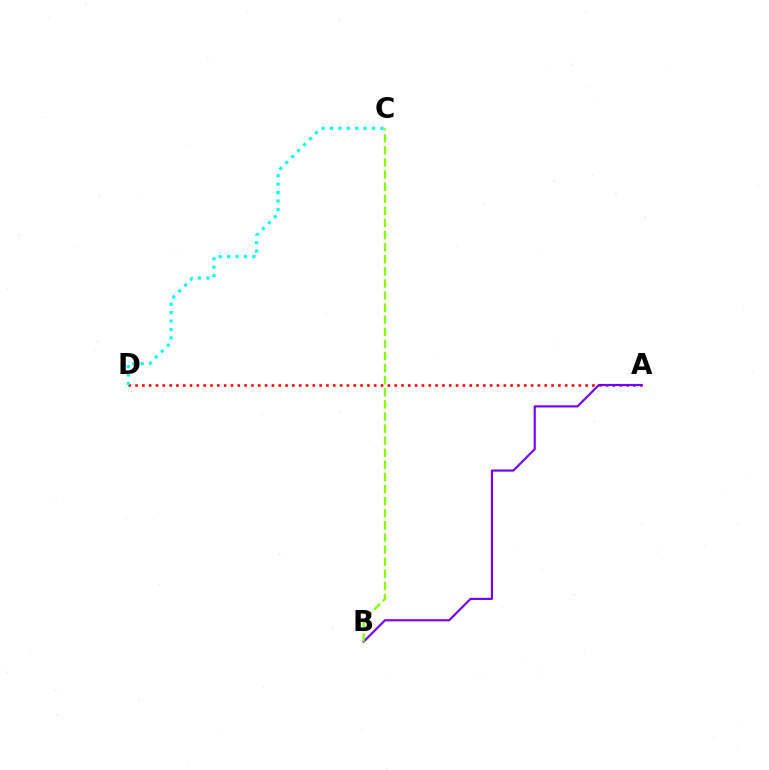{('A', 'D'): [{'color': '#ff0000', 'line_style': 'dotted', 'thickness': 1.85}], ('A', 'B'): [{'color': '#7200ff', 'line_style': 'solid', 'thickness': 1.54}], ('C', 'D'): [{'color': '#00fff6', 'line_style': 'dotted', 'thickness': 2.29}], ('B', 'C'): [{'color': '#84ff00', 'line_style': 'dashed', 'thickness': 1.64}]}